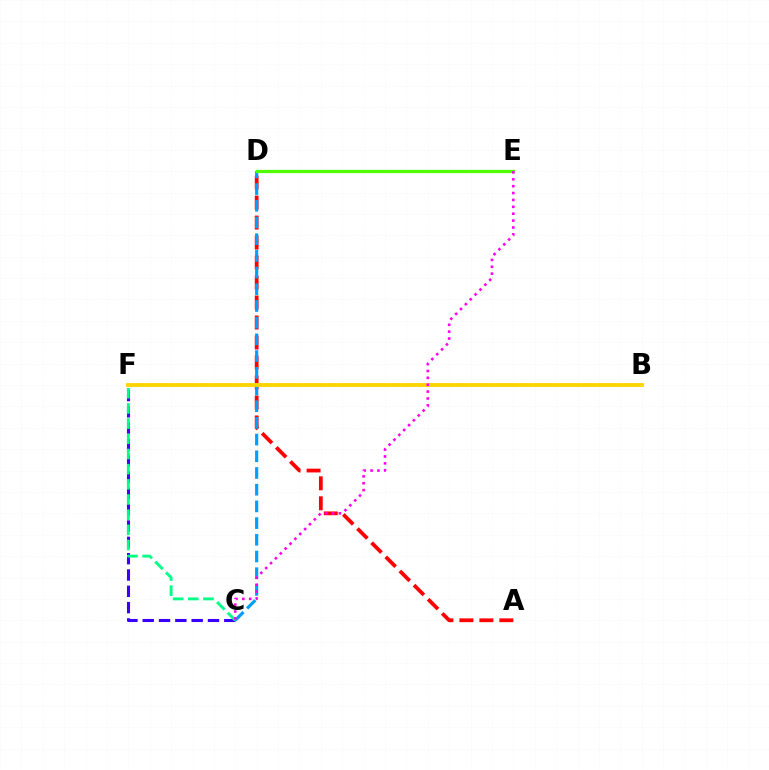{('A', 'D'): [{'color': '#ff0000', 'line_style': 'dashed', 'thickness': 2.72}], ('C', 'F'): [{'color': '#3700ff', 'line_style': 'dashed', 'thickness': 2.22}, {'color': '#00ff86', 'line_style': 'dashed', 'thickness': 2.06}], ('C', 'D'): [{'color': '#009eff', 'line_style': 'dashed', 'thickness': 2.27}], ('D', 'E'): [{'color': '#4fff00', 'line_style': 'solid', 'thickness': 2.33}], ('B', 'F'): [{'color': '#ffd500', 'line_style': 'solid', 'thickness': 2.79}], ('C', 'E'): [{'color': '#ff00ed', 'line_style': 'dotted', 'thickness': 1.87}]}